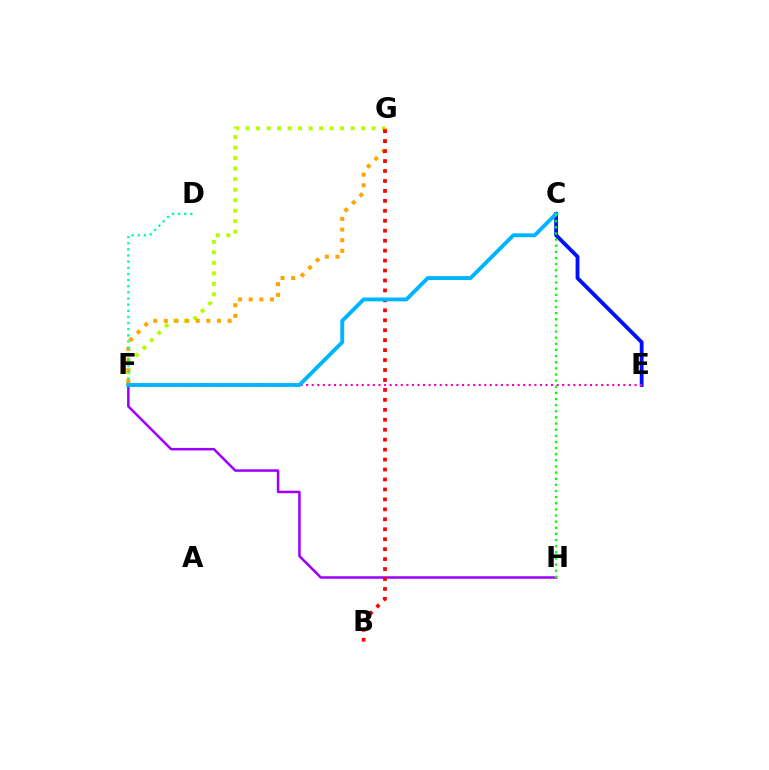{('F', 'G'): [{'color': '#b3ff00', 'line_style': 'dotted', 'thickness': 2.86}, {'color': '#ffa500', 'line_style': 'dotted', 'thickness': 2.89}], ('F', 'H'): [{'color': '#9b00ff', 'line_style': 'solid', 'thickness': 1.81}], ('B', 'G'): [{'color': '#ff0000', 'line_style': 'dotted', 'thickness': 2.7}], ('D', 'F'): [{'color': '#00ff9d', 'line_style': 'dotted', 'thickness': 1.67}], ('C', 'E'): [{'color': '#0010ff', 'line_style': 'solid', 'thickness': 2.75}], ('E', 'F'): [{'color': '#ff00bd', 'line_style': 'dotted', 'thickness': 1.51}], ('C', 'F'): [{'color': '#00b5ff', 'line_style': 'solid', 'thickness': 2.8}], ('C', 'H'): [{'color': '#08ff00', 'line_style': 'dotted', 'thickness': 1.67}]}